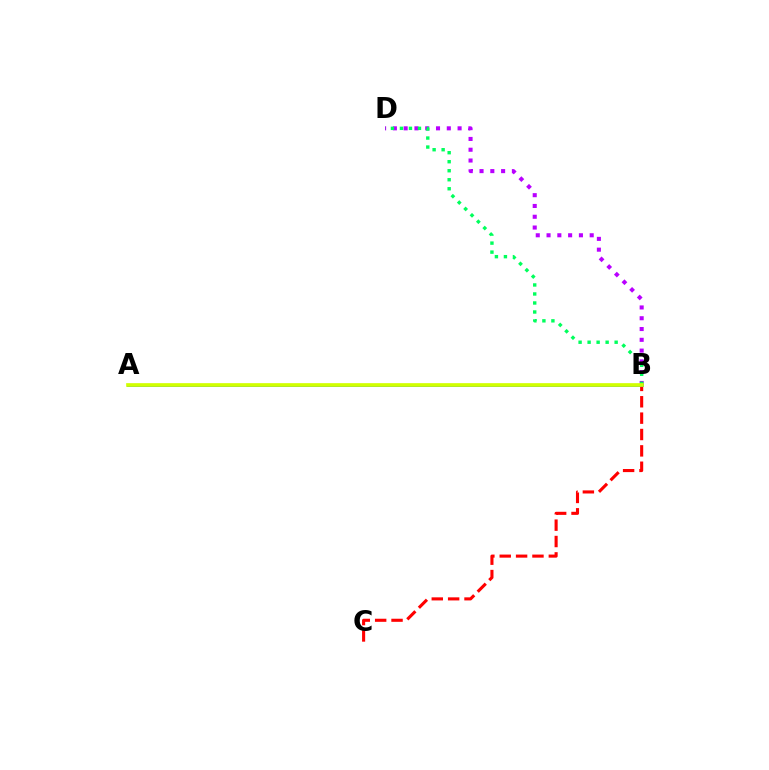{('B', 'D'): [{'color': '#b900ff', 'line_style': 'dotted', 'thickness': 2.93}, {'color': '#00ff5c', 'line_style': 'dotted', 'thickness': 2.45}], ('B', 'C'): [{'color': '#ff0000', 'line_style': 'dashed', 'thickness': 2.22}], ('A', 'B'): [{'color': '#0074ff', 'line_style': 'solid', 'thickness': 2.02}, {'color': '#d1ff00', 'line_style': 'solid', 'thickness': 2.65}]}